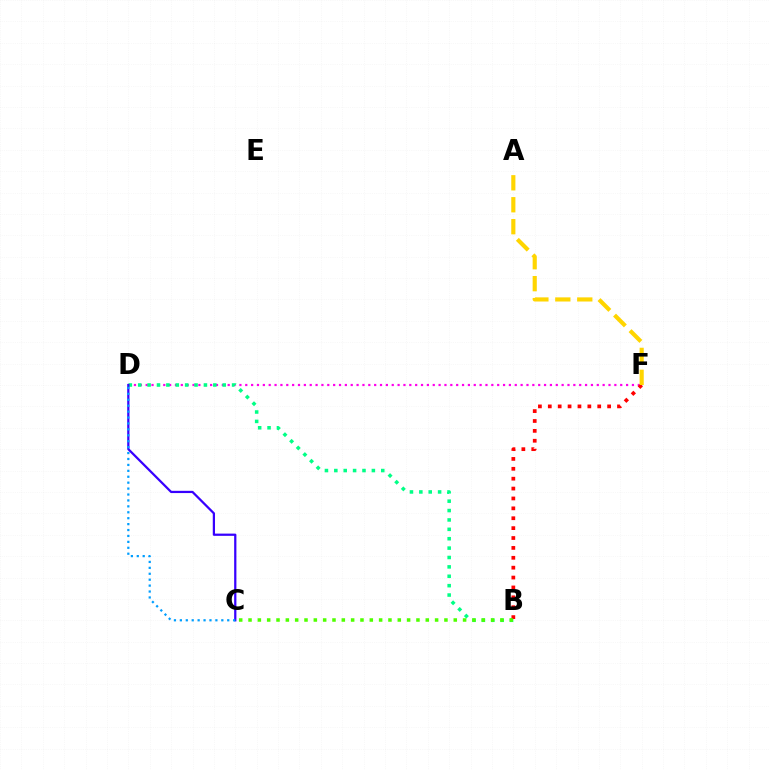{('D', 'F'): [{'color': '#ff00ed', 'line_style': 'dotted', 'thickness': 1.59}], ('B', 'D'): [{'color': '#00ff86', 'line_style': 'dotted', 'thickness': 2.55}], ('B', 'F'): [{'color': '#ff0000', 'line_style': 'dotted', 'thickness': 2.69}], ('A', 'F'): [{'color': '#ffd500', 'line_style': 'dashed', 'thickness': 2.98}], ('B', 'C'): [{'color': '#4fff00', 'line_style': 'dotted', 'thickness': 2.53}], ('C', 'D'): [{'color': '#3700ff', 'line_style': 'solid', 'thickness': 1.61}, {'color': '#009eff', 'line_style': 'dotted', 'thickness': 1.61}]}